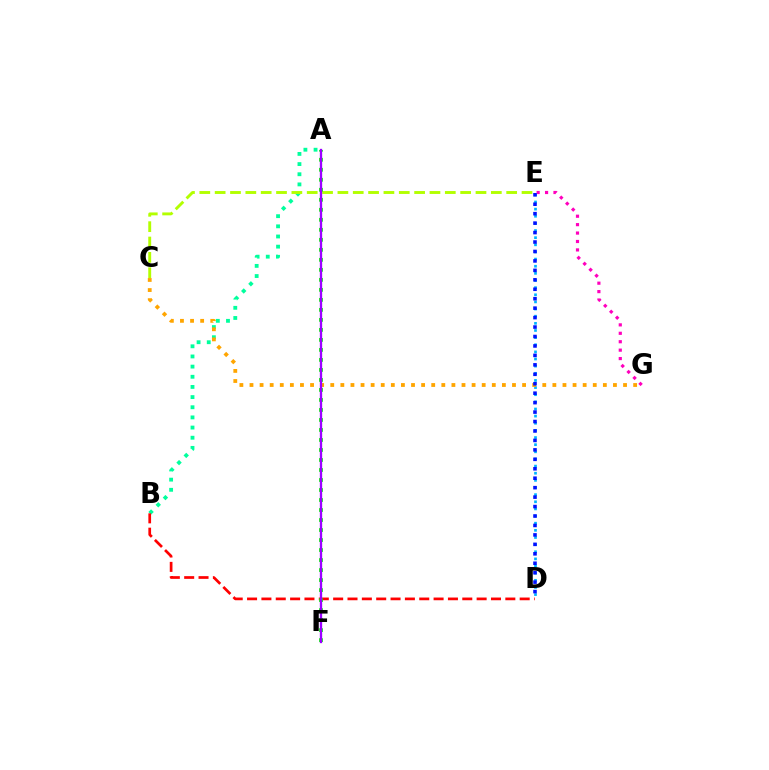{('D', 'E'): [{'color': '#00b5ff', 'line_style': 'dotted', 'thickness': 1.94}, {'color': '#0010ff', 'line_style': 'dotted', 'thickness': 2.57}], ('A', 'B'): [{'color': '#00ff9d', 'line_style': 'dotted', 'thickness': 2.76}], ('E', 'G'): [{'color': '#ff00bd', 'line_style': 'dotted', 'thickness': 2.29}], ('C', 'E'): [{'color': '#b3ff00', 'line_style': 'dashed', 'thickness': 2.08}], ('B', 'D'): [{'color': '#ff0000', 'line_style': 'dashed', 'thickness': 1.95}], ('A', 'F'): [{'color': '#08ff00', 'line_style': 'dotted', 'thickness': 2.72}, {'color': '#9b00ff', 'line_style': 'solid', 'thickness': 1.67}], ('C', 'G'): [{'color': '#ffa500', 'line_style': 'dotted', 'thickness': 2.74}]}